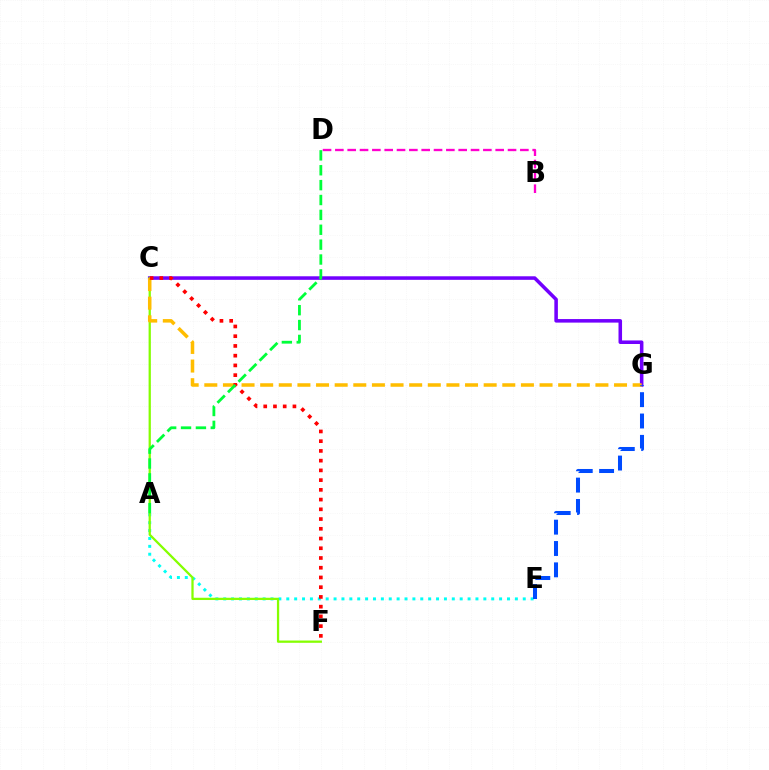{('B', 'D'): [{'color': '#ff00cf', 'line_style': 'dashed', 'thickness': 1.68}], ('C', 'G'): [{'color': '#7200ff', 'line_style': 'solid', 'thickness': 2.55}, {'color': '#ffbd00', 'line_style': 'dashed', 'thickness': 2.53}], ('A', 'E'): [{'color': '#00fff6', 'line_style': 'dotted', 'thickness': 2.14}], ('C', 'F'): [{'color': '#84ff00', 'line_style': 'solid', 'thickness': 1.63}, {'color': '#ff0000', 'line_style': 'dotted', 'thickness': 2.64}], ('E', 'G'): [{'color': '#004bff', 'line_style': 'dashed', 'thickness': 2.9}], ('A', 'D'): [{'color': '#00ff39', 'line_style': 'dashed', 'thickness': 2.02}]}